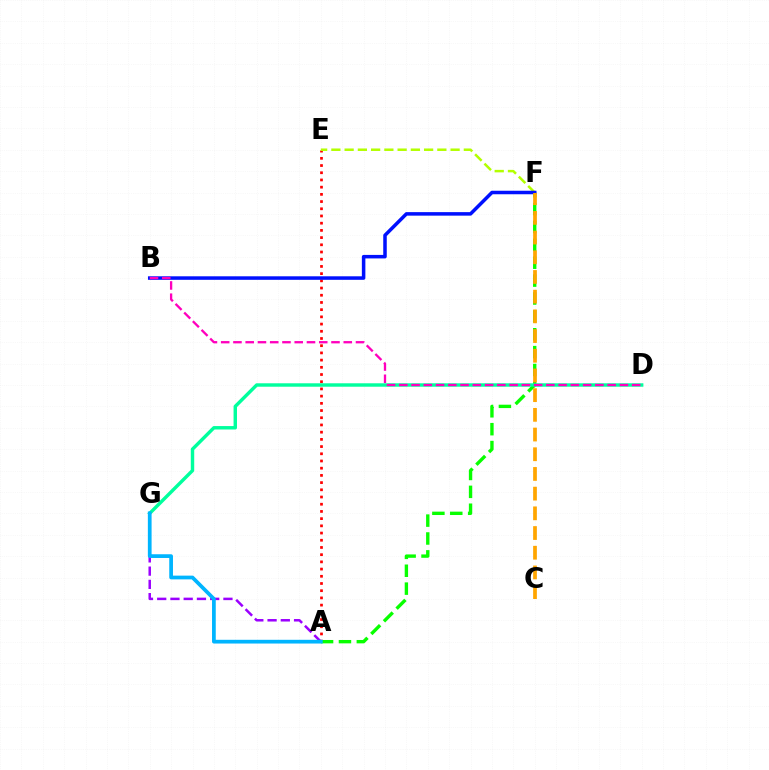{('A', 'E'): [{'color': '#ff0000', 'line_style': 'dotted', 'thickness': 1.96}], ('A', 'F'): [{'color': '#08ff00', 'line_style': 'dashed', 'thickness': 2.43}], ('A', 'G'): [{'color': '#9b00ff', 'line_style': 'dashed', 'thickness': 1.8}, {'color': '#00b5ff', 'line_style': 'solid', 'thickness': 2.69}], ('E', 'F'): [{'color': '#b3ff00', 'line_style': 'dashed', 'thickness': 1.8}], ('B', 'F'): [{'color': '#0010ff', 'line_style': 'solid', 'thickness': 2.53}], ('D', 'G'): [{'color': '#00ff9d', 'line_style': 'solid', 'thickness': 2.47}], ('B', 'D'): [{'color': '#ff00bd', 'line_style': 'dashed', 'thickness': 1.66}], ('C', 'F'): [{'color': '#ffa500', 'line_style': 'dashed', 'thickness': 2.68}]}